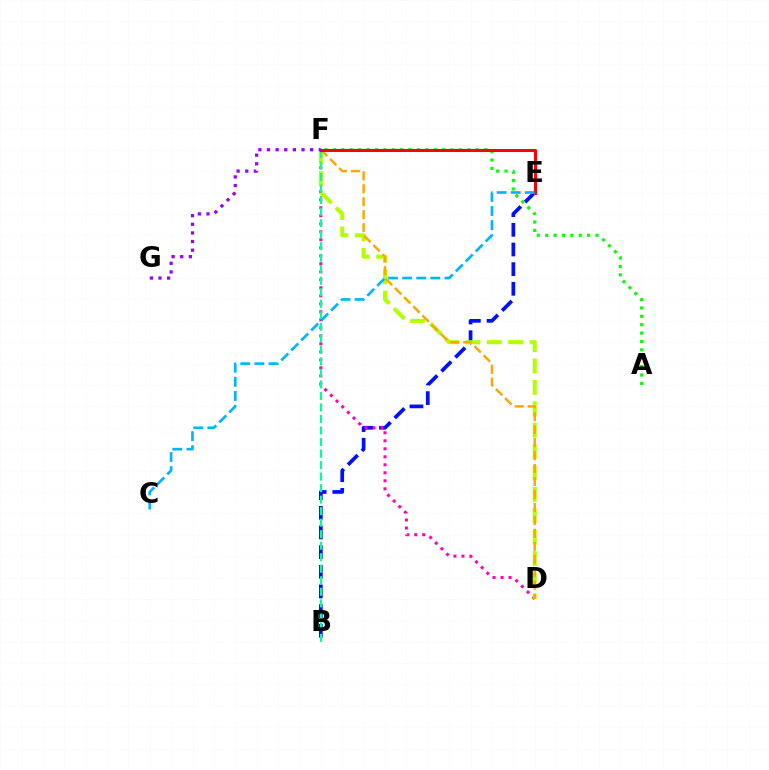{('B', 'E'): [{'color': '#0010ff', 'line_style': 'dashed', 'thickness': 2.67}], ('D', 'F'): [{'color': '#ff00bd', 'line_style': 'dotted', 'thickness': 2.18}, {'color': '#b3ff00', 'line_style': 'dashed', 'thickness': 2.91}, {'color': '#ffa500', 'line_style': 'dashed', 'thickness': 1.76}], ('A', 'F'): [{'color': '#08ff00', 'line_style': 'dotted', 'thickness': 2.28}], ('B', 'F'): [{'color': '#00ff9d', 'line_style': 'dashed', 'thickness': 1.57}], ('E', 'F'): [{'color': '#ff0000', 'line_style': 'solid', 'thickness': 2.18}], ('F', 'G'): [{'color': '#9b00ff', 'line_style': 'dotted', 'thickness': 2.34}], ('C', 'E'): [{'color': '#00b5ff', 'line_style': 'dashed', 'thickness': 1.91}]}